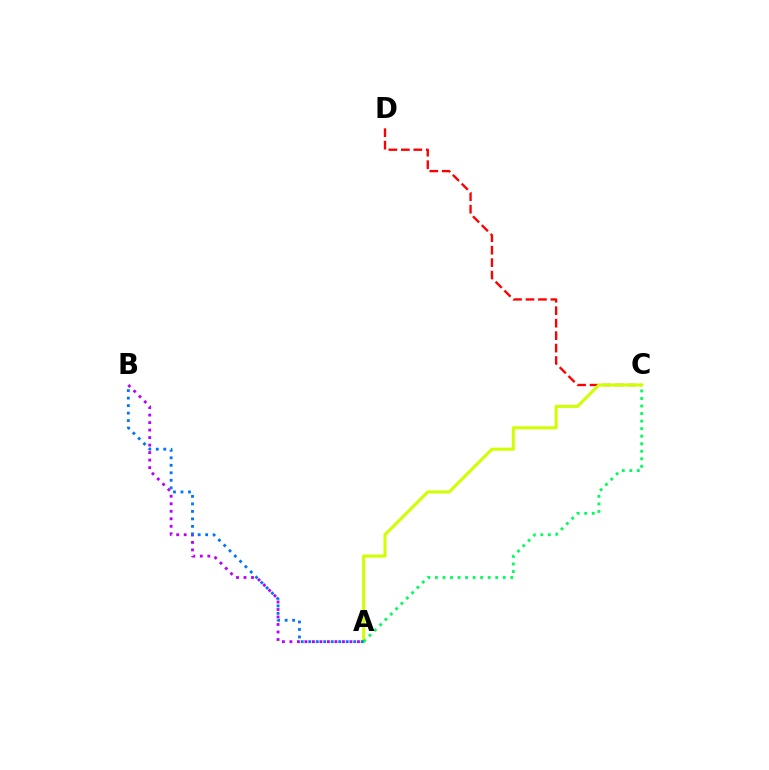{('A', 'B'): [{'color': '#b900ff', 'line_style': 'dotted', 'thickness': 2.04}, {'color': '#0074ff', 'line_style': 'dotted', 'thickness': 2.04}], ('C', 'D'): [{'color': '#ff0000', 'line_style': 'dashed', 'thickness': 1.69}], ('A', 'C'): [{'color': '#d1ff00', 'line_style': 'solid', 'thickness': 2.19}, {'color': '#00ff5c', 'line_style': 'dotted', 'thickness': 2.05}]}